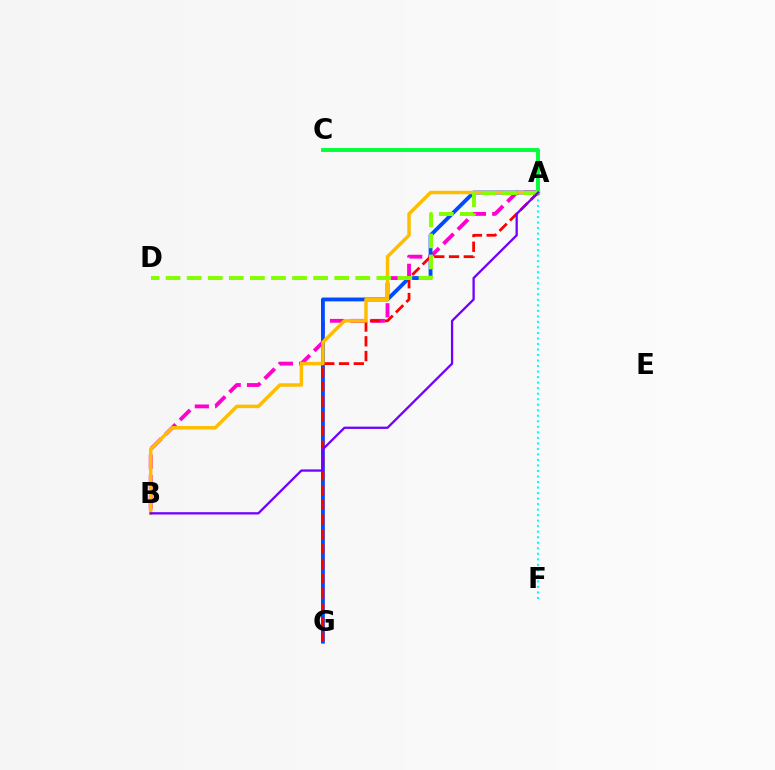{('A', 'B'): [{'color': '#ff00cf', 'line_style': 'dashed', 'thickness': 2.76}, {'color': '#ffbd00', 'line_style': 'solid', 'thickness': 2.5}, {'color': '#7200ff', 'line_style': 'solid', 'thickness': 1.65}], ('A', 'G'): [{'color': '#004bff', 'line_style': 'solid', 'thickness': 2.76}, {'color': '#ff0000', 'line_style': 'dashed', 'thickness': 2.0}], ('A', 'F'): [{'color': '#00fff6', 'line_style': 'dotted', 'thickness': 1.5}], ('A', 'C'): [{'color': '#00ff39', 'line_style': 'solid', 'thickness': 2.79}], ('A', 'D'): [{'color': '#84ff00', 'line_style': 'dashed', 'thickness': 2.86}]}